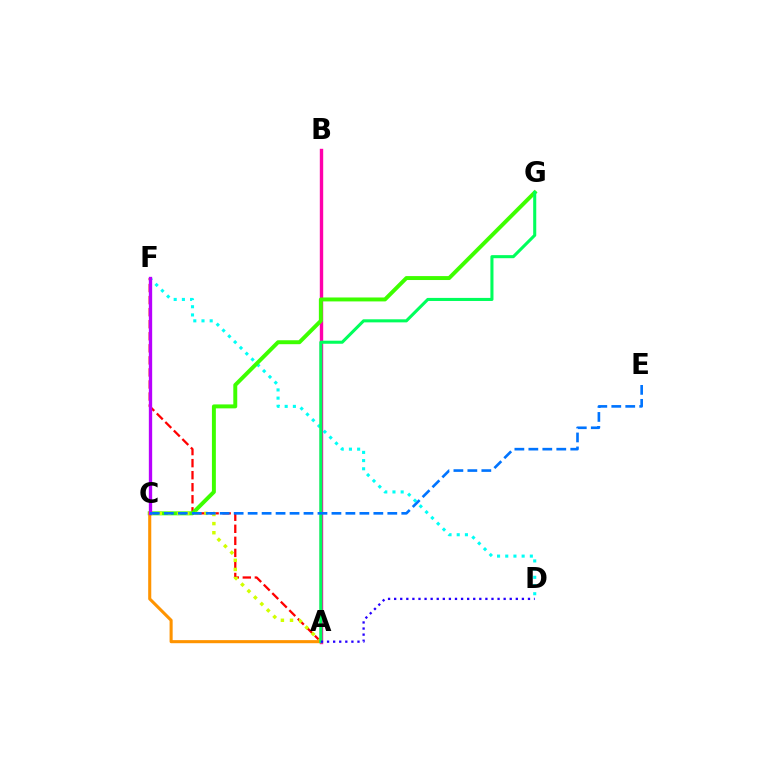{('A', 'F'): [{'color': '#ff0000', 'line_style': 'dashed', 'thickness': 1.64}], ('A', 'B'): [{'color': '#ff00ac', 'line_style': 'solid', 'thickness': 2.44}], ('D', 'F'): [{'color': '#00fff6', 'line_style': 'dotted', 'thickness': 2.23}], ('C', 'G'): [{'color': '#3dff00', 'line_style': 'solid', 'thickness': 2.84}], ('A', 'C'): [{'color': '#d1ff00', 'line_style': 'dotted', 'thickness': 2.48}, {'color': '#ff9400', 'line_style': 'solid', 'thickness': 2.22}], ('C', 'F'): [{'color': '#b900ff', 'line_style': 'solid', 'thickness': 2.4}], ('A', 'G'): [{'color': '#00ff5c', 'line_style': 'solid', 'thickness': 2.21}], ('C', 'E'): [{'color': '#0074ff', 'line_style': 'dashed', 'thickness': 1.9}], ('A', 'D'): [{'color': '#2500ff', 'line_style': 'dotted', 'thickness': 1.65}]}